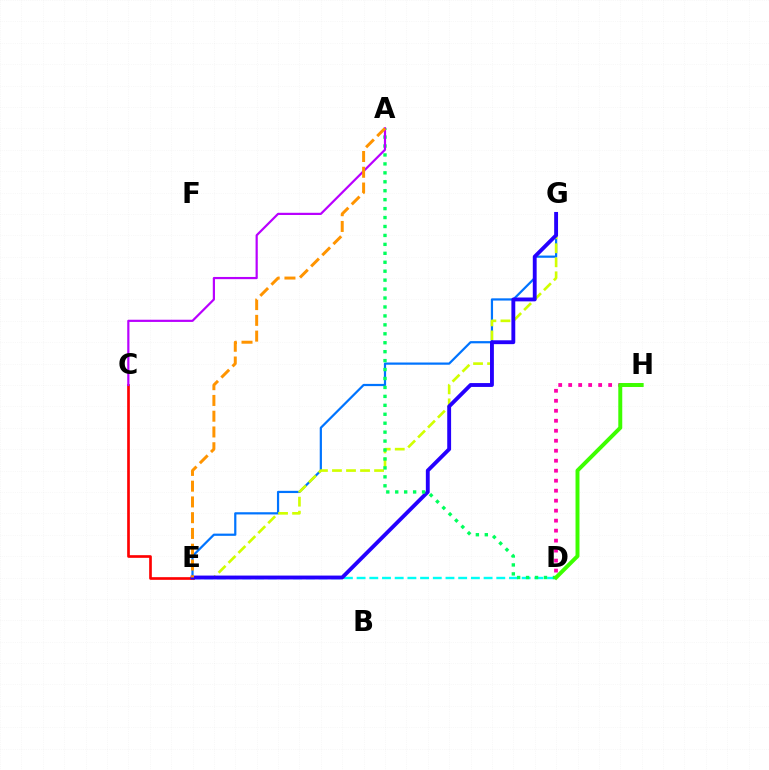{('D', 'E'): [{'color': '#00fff6', 'line_style': 'dashed', 'thickness': 1.73}], ('E', 'G'): [{'color': '#0074ff', 'line_style': 'solid', 'thickness': 1.6}, {'color': '#d1ff00', 'line_style': 'dashed', 'thickness': 1.91}, {'color': '#2500ff', 'line_style': 'solid', 'thickness': 2.78}], ('D', 'H'): [{'color': '#ff00ac', 'line_style': 'dotted', 'thickness': 2.71}, {'color': '#3dff00', 'line_style': 'solid', 'thickness': 2.85}], ('C', 'E'): [{'color': '#ff0000', 'line_style': 'solid', 'thickness': 1.92}], ('A', 'D'): [{'color': '#00ff5c', 'line_style': 'dotted', 'thickness': 2.43}], ('A', 'C'): [{'color': '#b900ff', 'line_style': 'solid', 'thickness': 1.58}], ('A', 'E'): [{'color': '#ff9400', 'line_style': 'dashed', 'thickness': 2.14}]}